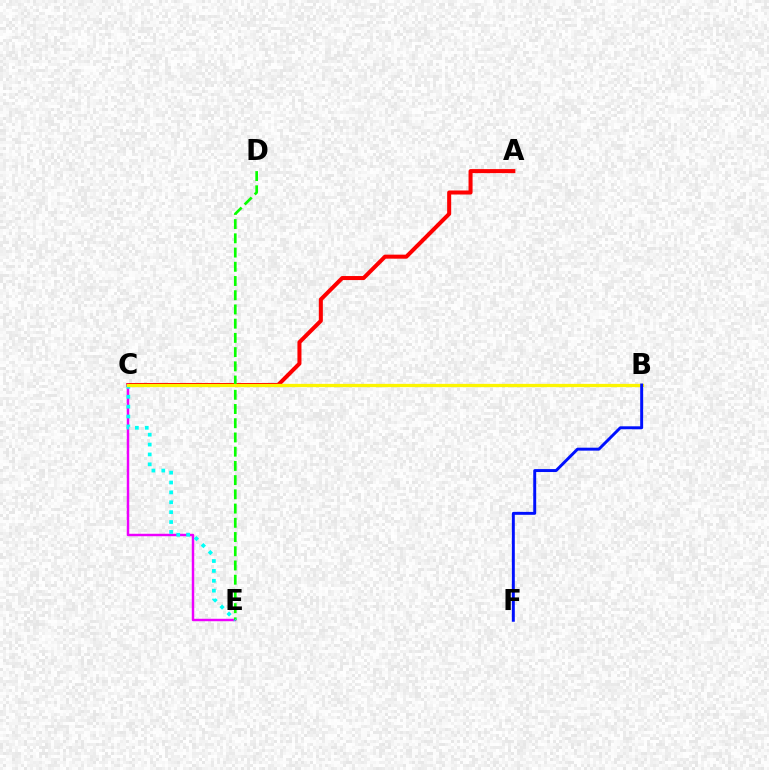{('A', 'C'): [{'color': '#ff0000', 'line_style': 'solid', 'thickness': 2.9}], ('C', 'E'): [{'color': '#ee00ff', 'line_style': 'solid', 'thickness': 1.76}, {'color': '#00fff6', 'line_style': 'dotted', 'thickness': 2.69}], ('D', 'E'): [{'color': '#08ff00', 'line_style': 'dashed', 'thickness': 1.93}], ('B', 'C'): [{'color': '#fcf500', 'line_style': 'solid', 'thickness': 2.36}], ('B', 'F'): [{'color': '#0010ff', 'line_style': 'solid', 'thickness': 2.12}]}